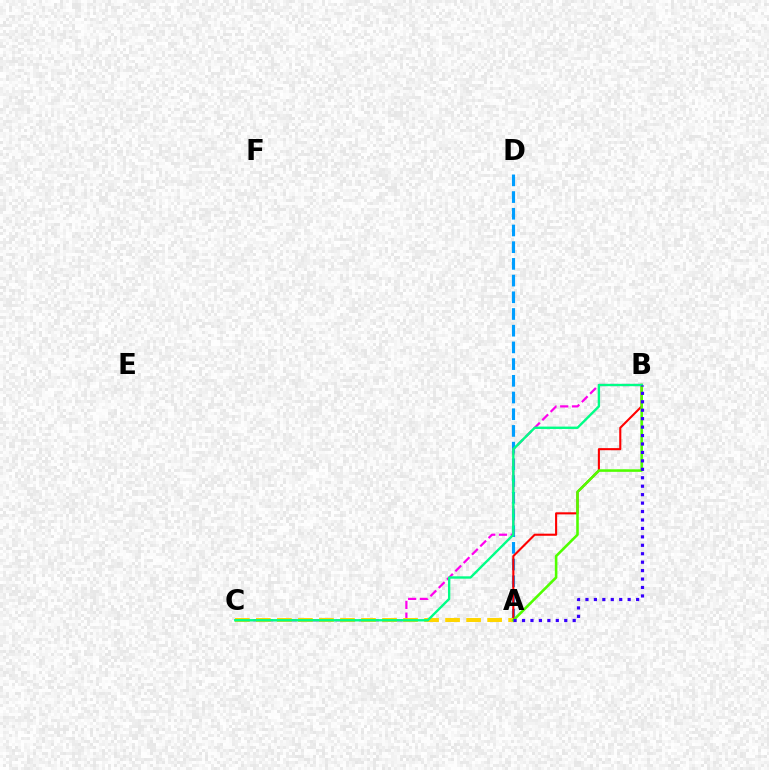{('A', 'D'): [{'color': '#009eff', 'line_style': 'dashed', 'thickness': 2.27}], ('A', 'B'): [{'color': '#ff0000', 'line_style': 'solid', 'thickness': 1.51}, {'color': '#4fff00', 'line_style': 'solid', 'thickness': 1.85}, {'color': '#3700ff', 'line_style': 'dotted', 'thickness': 2.29}], ('B', 'C'): [{'color': '#ff00ed', 'line_style': 'dashed', 'thickness': 1.6}, {'color': '#00ff86', 'line_style': 'solid', 'thickness': 1.71}], ('A', 'C'): [{'color': '#ffd500', 'line_style': 'dashed', 'thickness': 2.86}]}